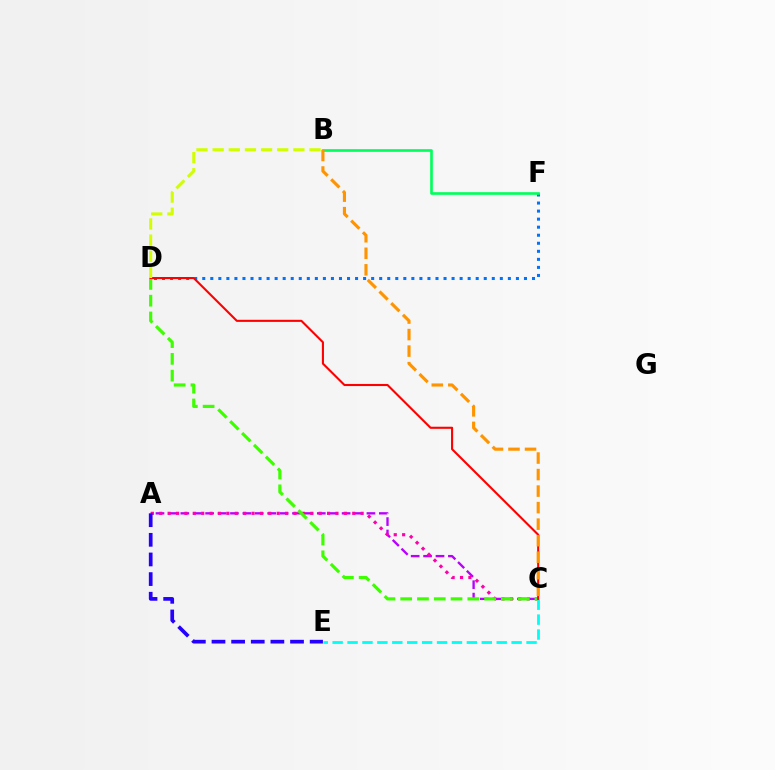{('A', 'C'): [{'color': '#b900ff', 'line_style': 'dashed', 'thickness': 1.69}, {'color': '#ff00ac', 'line_style': 'dotted', 'thickness': 2.28}], ('C', 'D'): [{'color': '#3dff00', 'line_style': 'dashed', 'thickness': 2.28}, {'color': '#ff0000', 'line_style': 'solid', 'thickness': 1.51}], ('D', 'F'): [{'color': '#0074ff', 'line_style': 'dotted', 'thickness': 2.19}], ('A', 'E'): [{'color': '#2500ff', 'line_style': 'dashed', 'thickness': 2.67}], ('C', 'E'): [{'color': '#00fff6', 'line_style': 'dashed', 'thickness': 2.03}], ('B', 'D'): [{'color': '#d1ff00', 'line_style': 'dashed', 'thickness': 2.19}], ('B', 'F'): [{'color': '#00ff5c', 'line_style': 'solid', 'thickness': 1.91}], ('B', 'C'): [{'color': '#ff9400', 'line_style': 'dashed', 'thickness': 2.25}]}